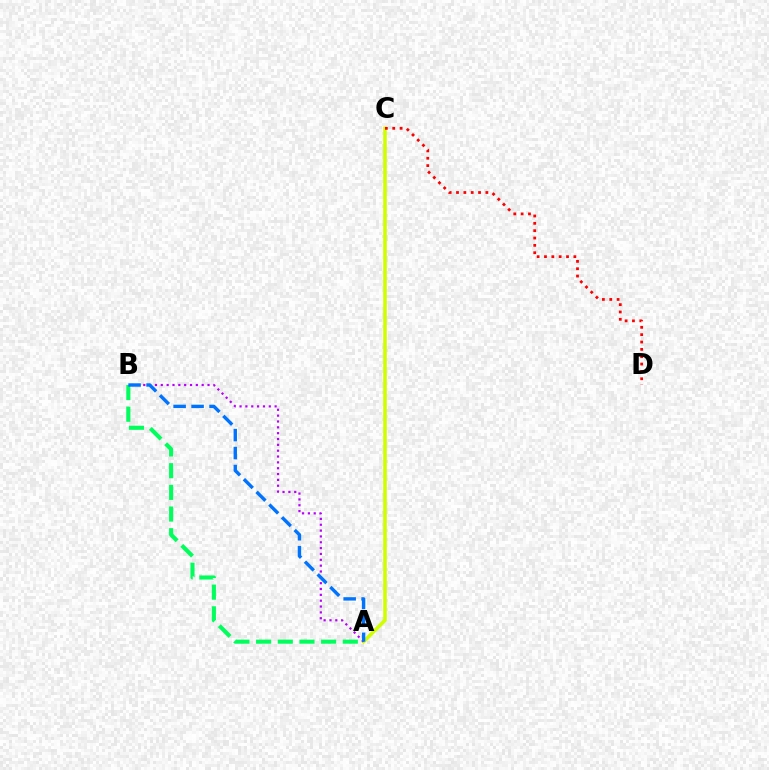{('A', 'C'): [{'color': '#d1ff00', 'line_style': 'solid', 'thickness': 2.59}], ('A', 'B'): [{'color': '#b900ff', 'line_style': 'dotted', 'thickness': 1.59}, {'color': '#00ff5c', 'line_style': 'dashed', 'thickness': 2.94}, {'color': '#0074ff', 'line_style': 'dashed', 'thickness': 2.44}], ('C', 'D'): [{'color': '#ff0000', 'line_style': 'dotted', 'thickness': 2.0}]}